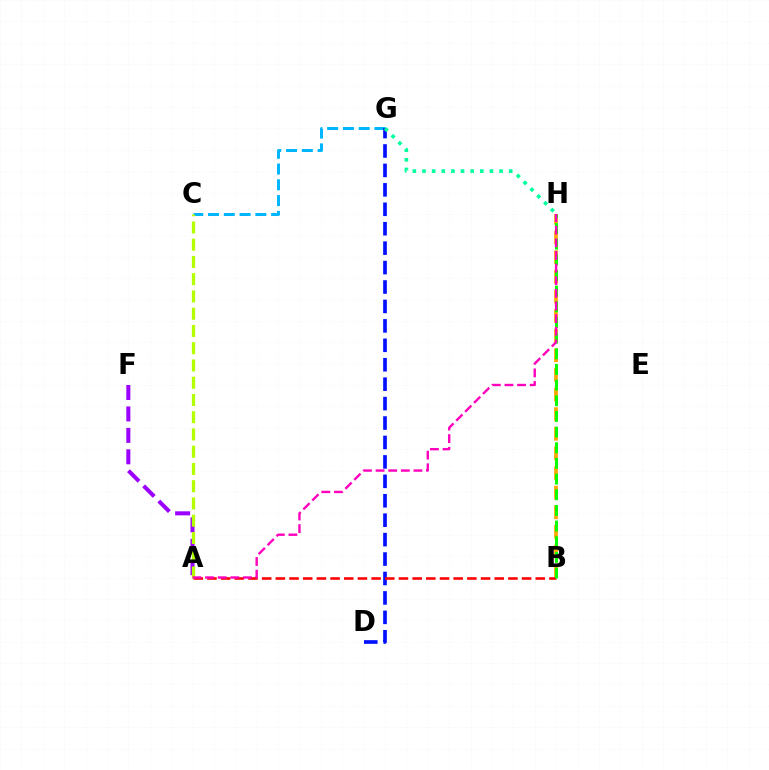{('C', 'G'): [{'color': '#00b5ff', 'line_style': 'dashed', 'thickness': 2.14}], ('B', 'H'): [{'color': '#ffa500', 'line_style': 'dashed', 'thickness': 2.67}, {'color': '#08ff00', 'line_style': 'dashed', 'thickness': 2.13}], ('D', 'G'): [{'color': '#0010ff', 'line_style': 'dashed', 'thickness': 2.64}], ('A', 'B'): [{'color': '#ff0000', 'line_style': 'dashed', 'thickness': 1.86}], ('A', 'F'): [{'color': '#9b00ff', 'line_style': 'dashed', 'thickness': 2.91}], ('G', 'H'): [{'color': '#00ff9d', 'line_style': 'dotted', 'thickness': 2.62}], ('A', 'C'): [{'color': '#b3ff00', 'line_style': 'dashed', 'thickness': 2.34}], ('A', 'H'): [{'color': '#ff00bd', 'line_style': 'dashed', 'thickness': 1.72}]}